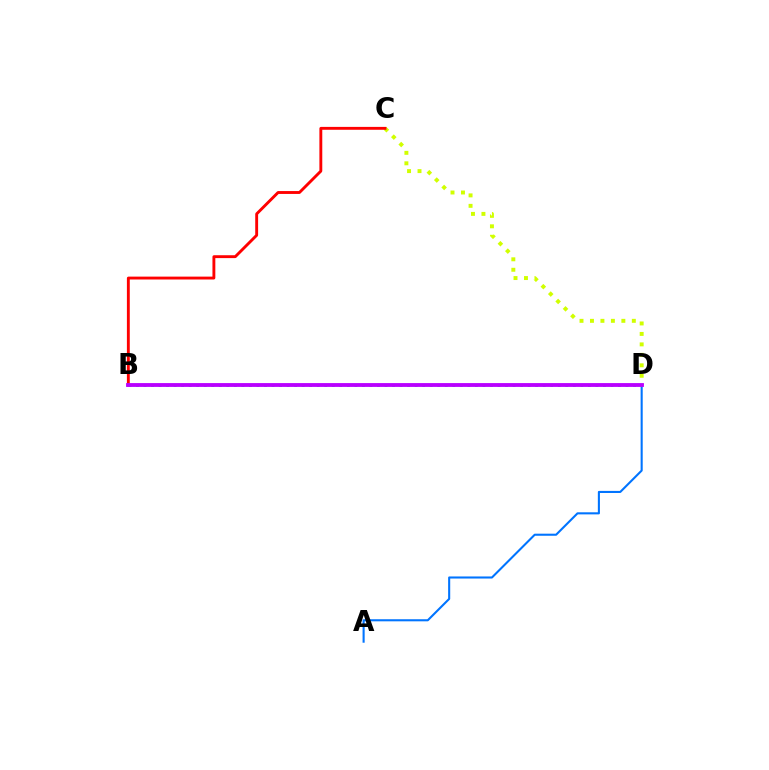{('C', 'D'): [{'color': '#d1ff00', 'line_style': 'dotted', 'thickness': 2.84}], ('B', 'C'): [{'color': '#ff0000', 'line_style': 'solid', 'thickness': 2.07}], ('A', 'D'): [{'color': '#0074ff', 'line_style': 'solid', 'thickness': 1.5}], ('B', 'D'): [{'color': '#00ff5c', 'line_style': 'dotted', 'thickness': 2.05}, {'color': '#b900ff', 'line_style': 'solid', 'thickness': 2.76}]}